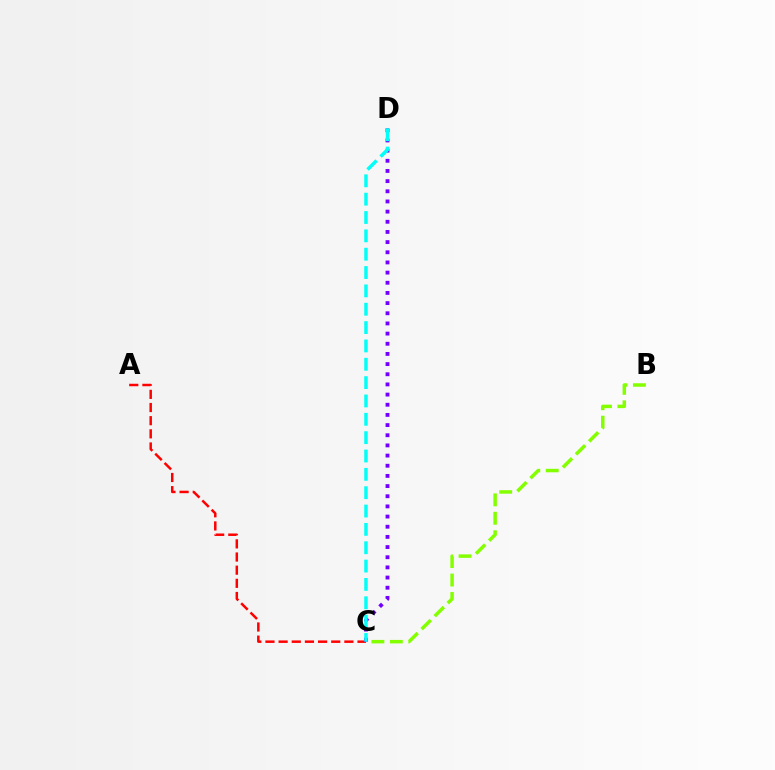{('A', 'C'): [{'color': '#ff0000', 'line_style': 'dashed', 'thickness': 1.79}], ('C', 'D'): [{'color': '#7200ff', 'line_style': 'dotted', 'thickness': 2.76}, {'color': '#00fff6', 'line_style': 'dashed', 'thickness': 2.49}], ('B', 'C'): [{'color': '#84ff00', 'line_style': 'dashed', 'thickness': 2.51}]}